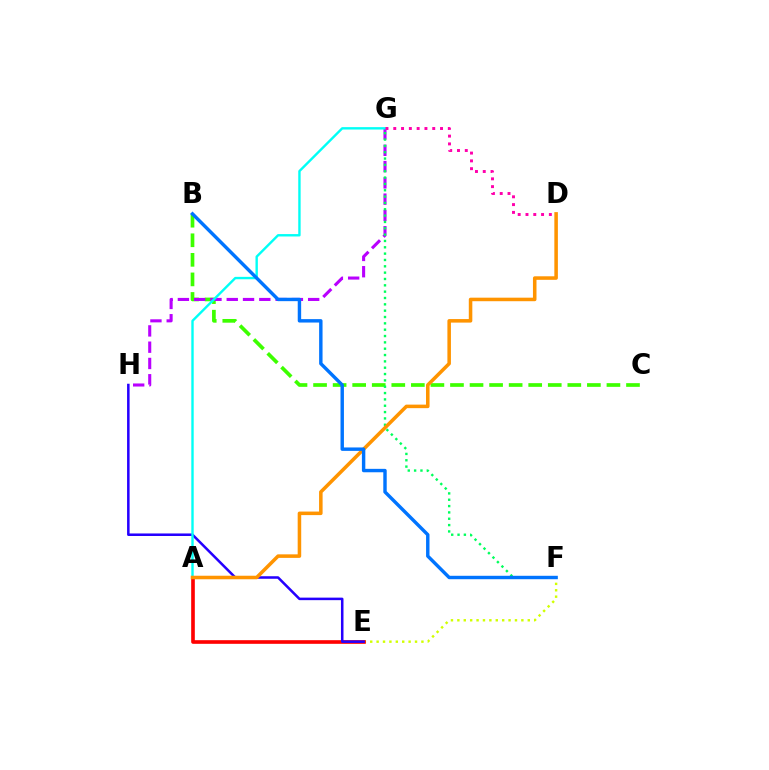{('B', 'C'): [{'color': '#3dff00', 'line_style': 'dashed', 'thickness': 2.66}], ('G', 'H'): [{'color': '#b900ff', 'line_style': 'dashed', 'thickness': 2.21}], ('F', 'G'): [{'color': '#00ff5c', 'line_style': 'dotted', 'thickness': 1.72}], ('E', 'F'): [{'color': '#d1ff00', 'line_style': 'dotted', 'thickness': 1.74}], ('A', 'E'): [{'color': '#ff0000', 'line_style': 'solid', 'thickness': 2.62}], ('E', 'H'): [{'color': '#2500ff', 'line_style': 'solid', 'thickness': 1.82}], ('A', 'G'): [{'color': '#00fff6', 'line_style': 'solid', 'thickness': 1.72}], ('A', 'D'): [{'color': '#ff9400', 'line_style': 'solid', 'thickness': 2.55}], ('D', 'G'): [{'color': '#ff00ac', 'line_style': 'dotted', 'thickness': 2.12}], ('B', 'F'): [{'color': '#0074ff', 'line_style': 'solid', 'thickness': 2.46}]}